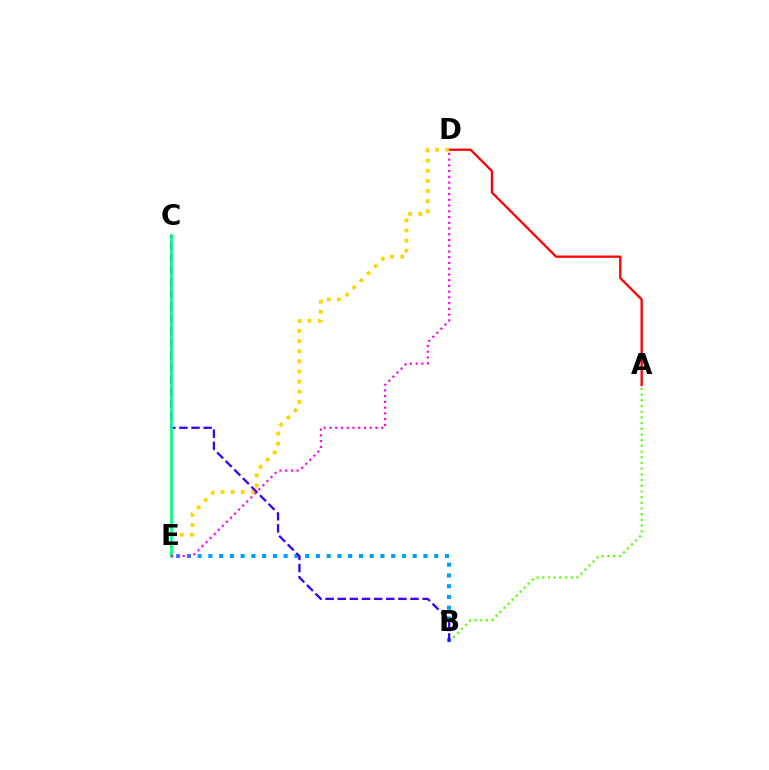{('A', 'D'): [{'color': '#ff0000', 'line_style': 'solid', 'thickness': 1.66}], ('A', 'B'): [{'color': '#4fff00', 'line_style': 'dotted', 'thickness': 1.55}], ('D', 'E'): [{'color': '#ffd500', 'line_style': 'dotted', 'thickness': 2.75}, {'color': '#ff00ed', 'line_style': 'dotted', 'thickness': 1.56}], ('B', 'E'): [{'color': '#009eff', 'line_style': 'dotted', 'thickness': 2.92}], ('B', 'C'): [{'color': '#3700ff', 'line_style': 'dashed', 'thickness': 1.65}], ('C', 'E'): [{'color': '#00ff86', 'line_style': 'solid', 'thickness': 1.95}]}